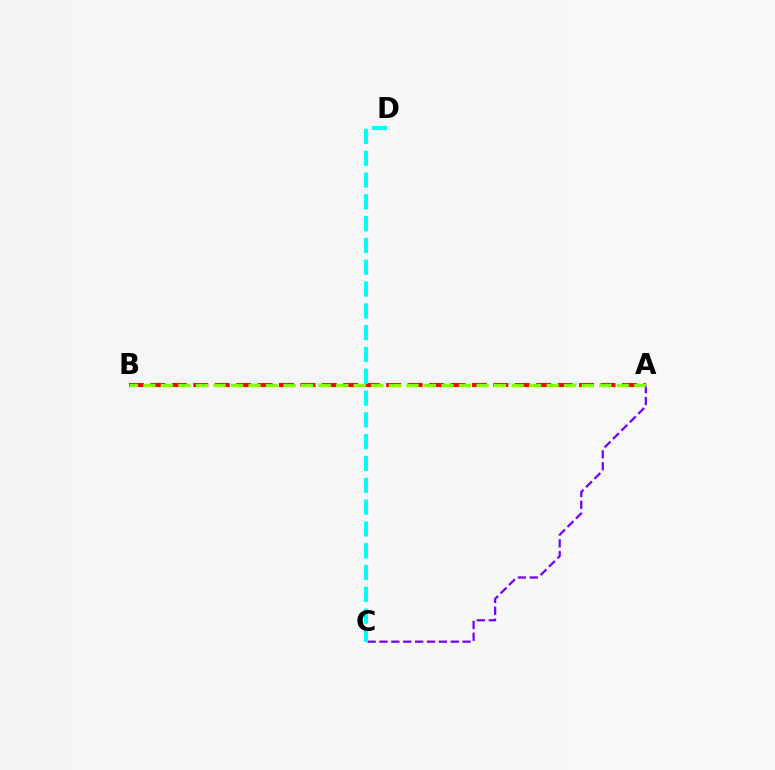{('A', 'C'): [{'color': '#7200ff', 'line_style': 'dashed', 'thickness': 1.61}], ('A', 'B'): [{'color': '#ff0000', 'line_style': 'dashed', 'thickness': 2.91}, {'color': '#84ff00', 'line_style': 'dashed', 'thickness': 2.38}], ('C', 'D'): [{'color': '#00fff6', 'line_style': 'dashed', 'thickness': 2.96}]}